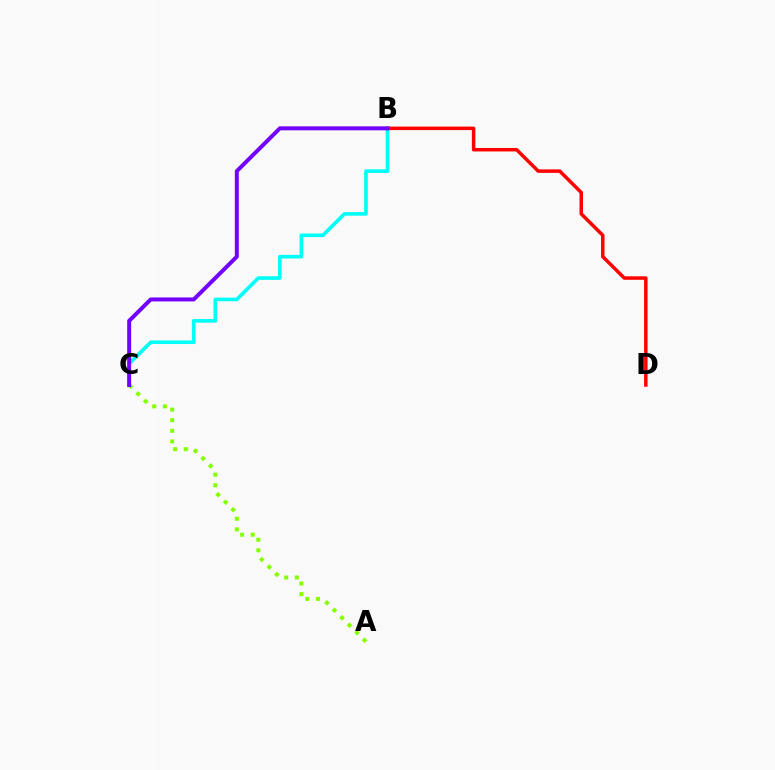{('B', 'C'): [{'color': '#00fff6', 'line_style': 'solid', 'thickness': 2.6}, {'color': '#7200ff', 'line_style': 'solid', 'thickness': 2.86}], ('B', 'D'): [{'color': '#ff0000', 'line_style': 'solid', 'thickness': 2.5}], ('A', 'C'): [{'color': '#84ff00', 'line_style': 'dotted', 'thickness': 2.88}]}